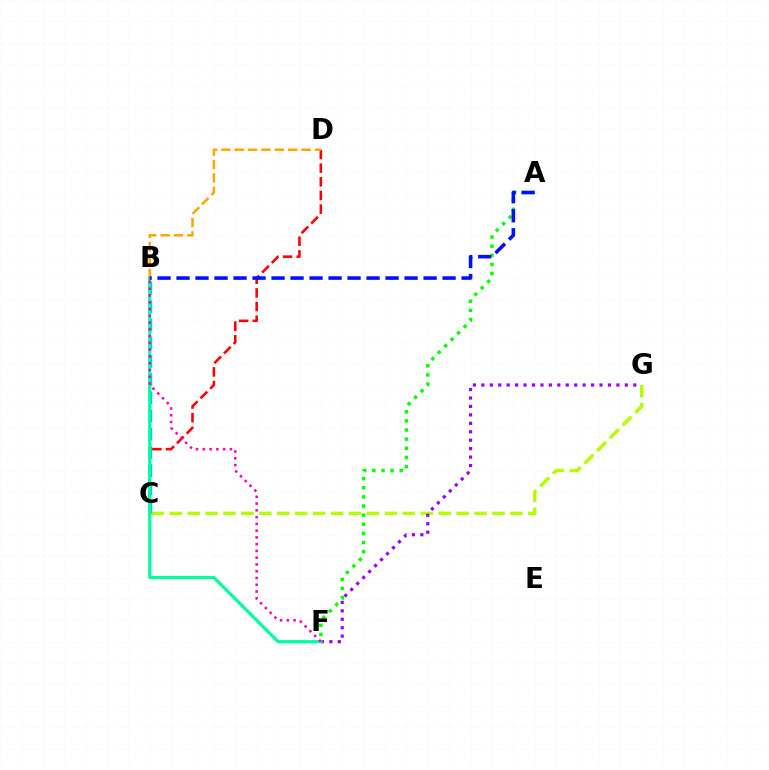{('C', 'G'): [{'color': '#b3ff00', 'line_style': 'dashed', 'thickness': 2.44}], ('A', 'F'): [{'color': '#08ff00', 'line_style': 'dotted', 'thickness': 2.48}], ('C', 'D'): [{'color': '#ff0000', 'line_style': 'dashed', 'thickness': 1.86}], ('B', 'C'): [{'color': '#00b5ff', 'line_style': 'dashed', 'thickness': 2.48}], ('F', 'G'): [{'color': '#9b00ff', 'line_style': 'dotted', 'thickness': 2.29}], ('B', 'F'): [{'color': '#00ff9d', 'line_style': 'solid', 'thickness': 2.29}, {'color': '#ff00bd', 'line_style': 'dotted', 'thickness': 1.84}], ('B', 'D'): [{'color': '#ffa500', 'line_style': 'dashed', 'thickness': 1.82}], ('A', 'B'): [{'color': '#0010ff', 'line_style': 'dashed', 'thickness': 2.58}]}